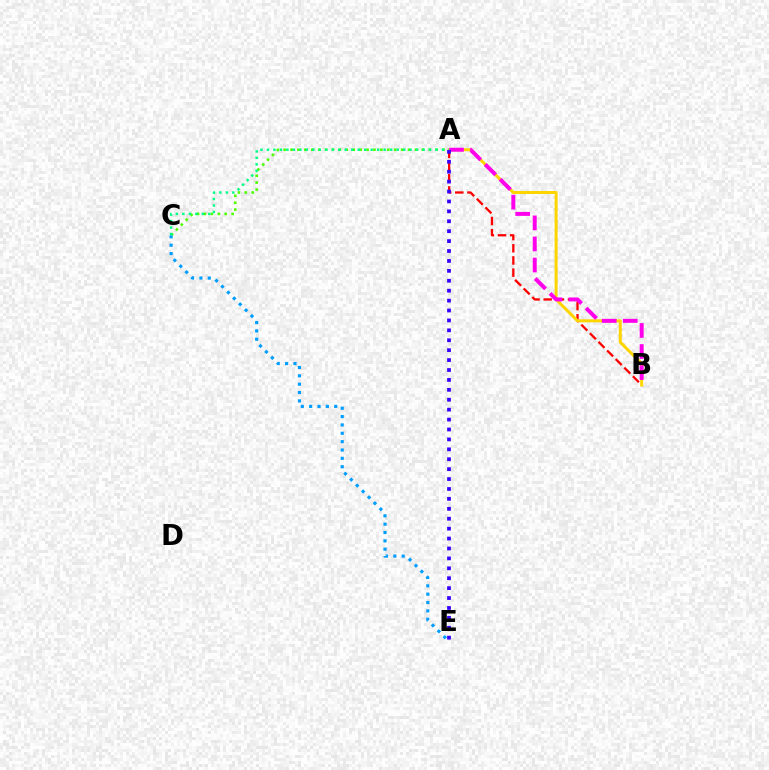{('A', 'B'): [{'color': '#ff0000', 'line_style': 'dashed', 'thickness': 1.65}, {'color': '#ffd500', 'line_style': 'solid', 'thickness': 2.16}, {'color': '#ff00ed', 'line_style': 'dashed', 'thickness': 2.86}], ('A', 'C'): [{'color': '#4fff00', 'line_style': 'dotted', 'thickness': 1.88}, {'color': '#00ff86', 'line_style': 'dotted', 'thickness': 1.76}], ('C', 'E'): [{'color': '#009eff', 'line_style': 'dotted', 'thickness': 2.27}], ('A', 'E'): [{'color': '#3700ff', 'line_style': 'dotted', 'thickness': 2.69}]}